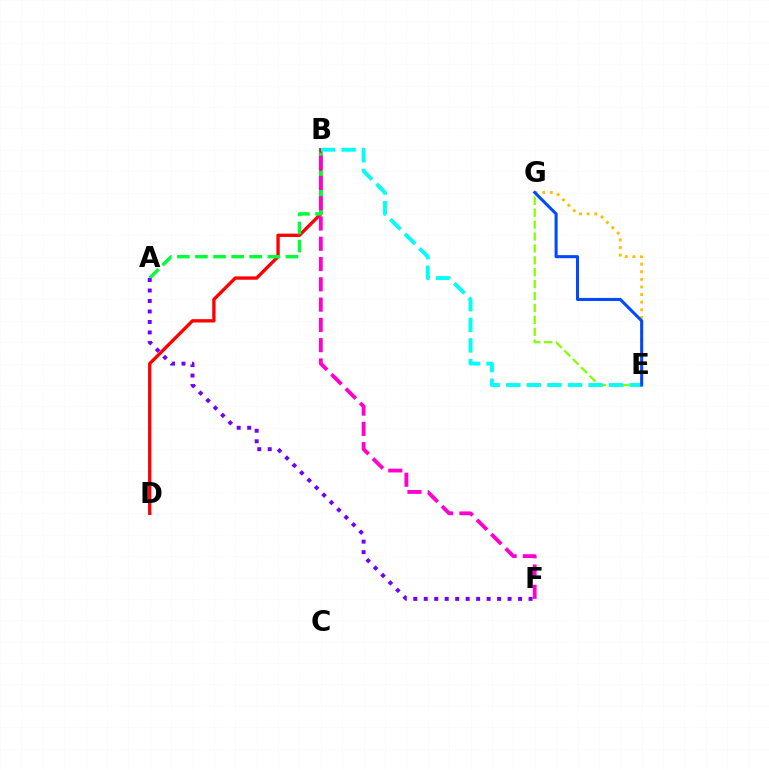{('B', 'D'): [{'color': '#ff0000', 'line_style': 'solid', 'thickness': 2.4}], ('E', 'G'): [{'color': '#84ff00', 'line_style': 'dashed', 'thickness': 1.62}, {'color': '#ffbd00', 'line_style': 'dotted', 'thickness': 2.07}, {'color': '#004bff', 'line_style': 'solid', 'thickness': 2.21}], ('A', 'B'): [{'color': '#00ff39', 'line_style': 'dashed', 'thickness': 2.46}], ('B', 'F'): [{'color': '#ff00cf', 'line_style': 'dashed', 'thickness': 2.76}], ('B', 'E'): [{'color': '#00fff6', 'line_style': 'dashed', 'thickness': 2.8}], ('A', 'F'): [{'color': '#7200ff', 'line_style': 'dotted', 'thickness': 2.85}]}